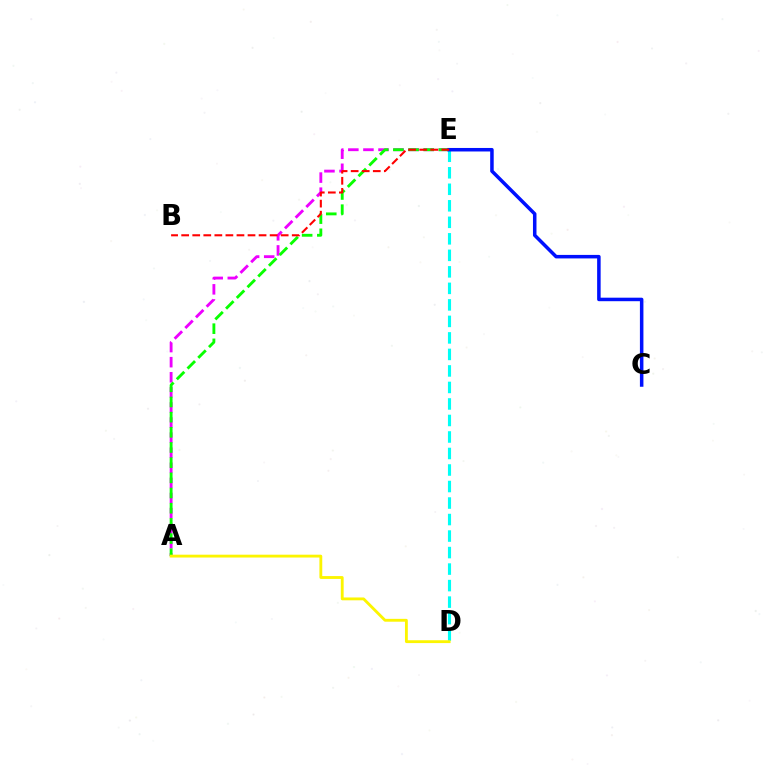{('A', 'E'): [{'color': '#ee00ff', 'line_style': 'dashed', 'thickness': 2.05}, {'color': '#08ff00', 'line_style': 'dashed', 'thickness': 2.06}], ('D', 'E'): [{'color': '#00fff6', 'line_style': 'dashed', 'thickness': 2.24}], ('C', 'E'): [{'color': '#0010ff', 'line_style': 'solid', 'thickness': 2.53}], ('A', 'D'): [{'color': '#fcf500', 'line_style': 'solid', 'thickness': 2.05}], ('B', 'E'): [{'color': '#ff0000', 'line_style': 'dashed', 'thickness': 1.5}]}